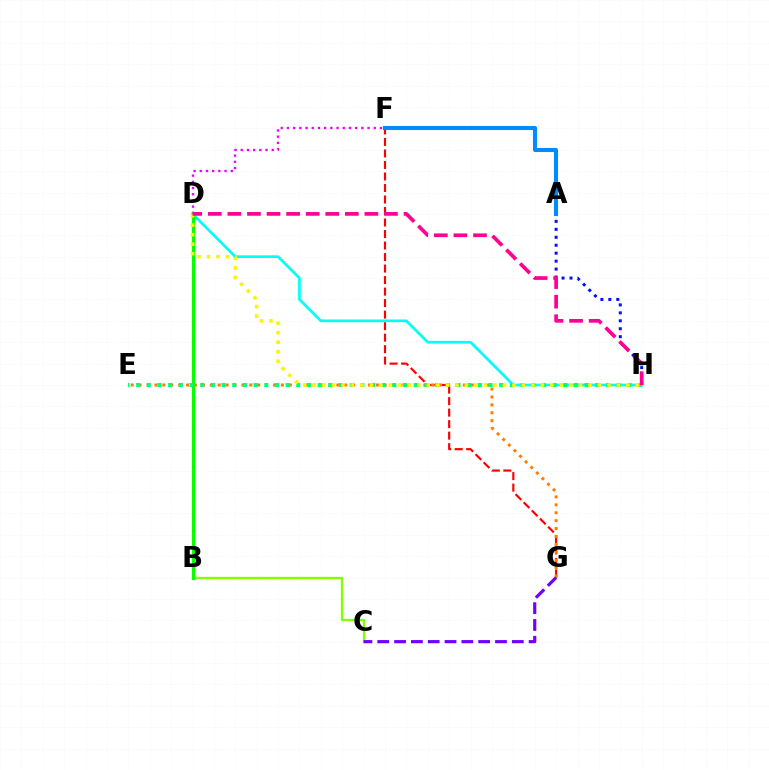{('F', 'G'): [{'color': '#ff0000', 'line_style': 'dashed', 'thickness': 1.56}], ('E', 'G'): [{'color': '#ff7c00', 'line_style': 'dotted', 'thickness': 2.15}], ('A', 'H'): [{'color': '#0010ff', 'line_style': 'dotted', 'thickness': 2.16}], ('D', 'F'): [{'color': '#ee00ff', 'line_style': 'dotted', 'thickness': 1.68}], ('B', 'C'): [{'color': '#84ff00', 'line_style': 'solid', 'thickness': 1.68}], ('D', 'H'): [{'color': '#00fff6', 'line_style': 'solid', 'thickness': 1.94}, {'color': '#fcf500', 'line_style': 'dotted', 'thickness': 2.58}, {'color': '#ff0094', 'line_style': 'dashed', 'thickness': 2.66}], ('A', 'F'): [{'color': '#008cff', 'line_style': 'solid', 'thickness': 2.95}], ('B', 'D'): [{'color': '#08ff00', 'line_style': 'solid', 'thickness': 2.34}], ('E', 'H'): [{'color': '#00ff74', 'line_style': 'dotted', 'thickness': 2.9}], ('C', 'G'): [{'color': '#7200ff', 'line_style': 'dashed', 'thickness': 2.28}]}